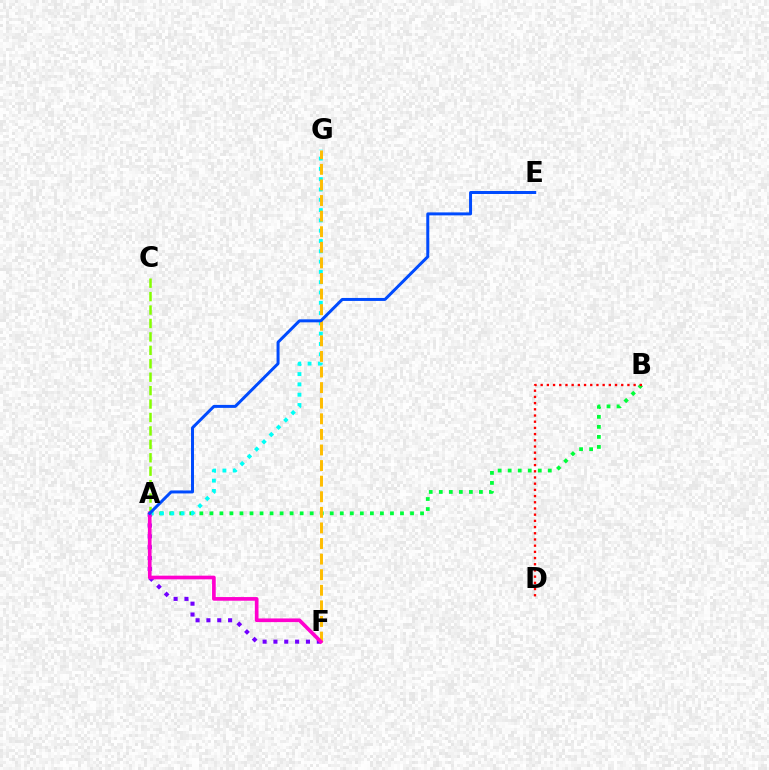{('A', 'B'): [{'color': '#00ff39', 'line_style': 'dotted', 'thickness': 2.73}], ('A', 'F'): [{'color': '#7200ff', 'line_style': 'dotted', 'thickness': 2.94}, {'color': '#ff00cf', 'line_style': 'solid', 'thickness': 2.64}], ('A', 'G'): [{'color': '#00fff6', 'line_style': 'dotted', 'thickness': 2.8}], ('F', 'G'): [{'color': '#ffbd00', 'line_style': 'dashed', 'thickness': 2.12}], ('A', 'C'): [{'color': '#84ff00', 'line_style': 'dashed', 'thickness': 1.82}], ('B', 'D'): [{'color': '#ff0000', 'line_style': 'dotted', 'thickness': 1.68}], ('A', 'E'): [{'color': '#004bff', 'line_style': 'solid', 'thickness': 2.15}]}